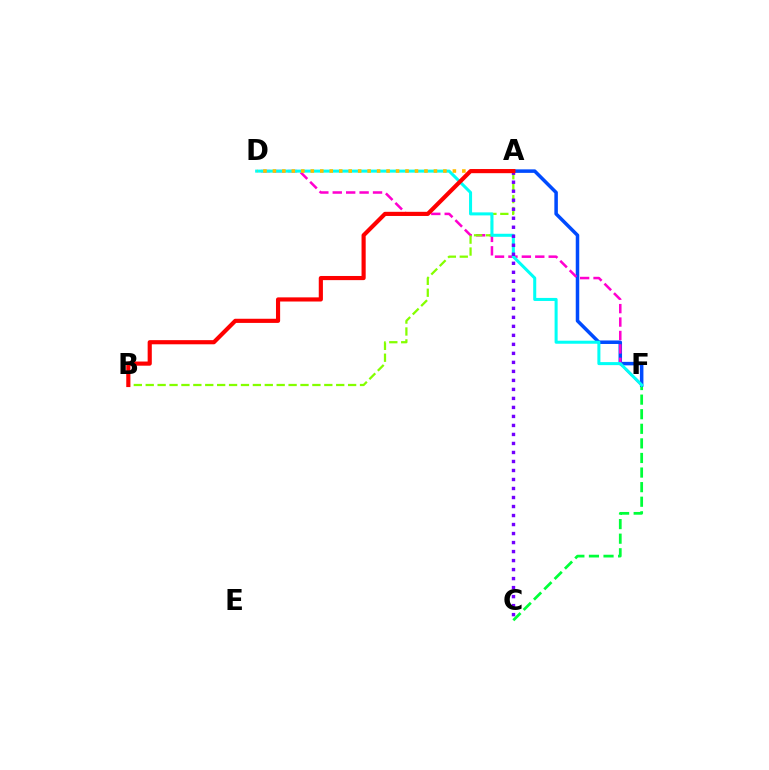{('C', 'F'): [{'color': '#00ff39', 'line_style': 'dashed', 'thickness': 1.98}], ('A', 'F'): [{'color': '#004bff', 'line_style': 'solid', 'thickness': 2.53}], ('D', 'F'): [{'color': '#ff00cf', 'line_style': 'dashed', 'thickness': 1.82}, {'color': '#00fff6', 'line_style': 'solid', 'thickness': 2.19}], ('A', 'B'): [{'color': '#84ff00', 'line_style': 'dashed', 'thickness': 1.62}, {'color': '#ff0000', 'line_style': 'solid', 'thickness': 2.99}], ('A', 'C'): [{'color': '#7200ff', 'line_style': 'dotted', 'thickness': 2.45}], ('A', 'D'): [{'color': '#ffbd00', 'line_style': 'dotted', 'thickness': 2.57}]}